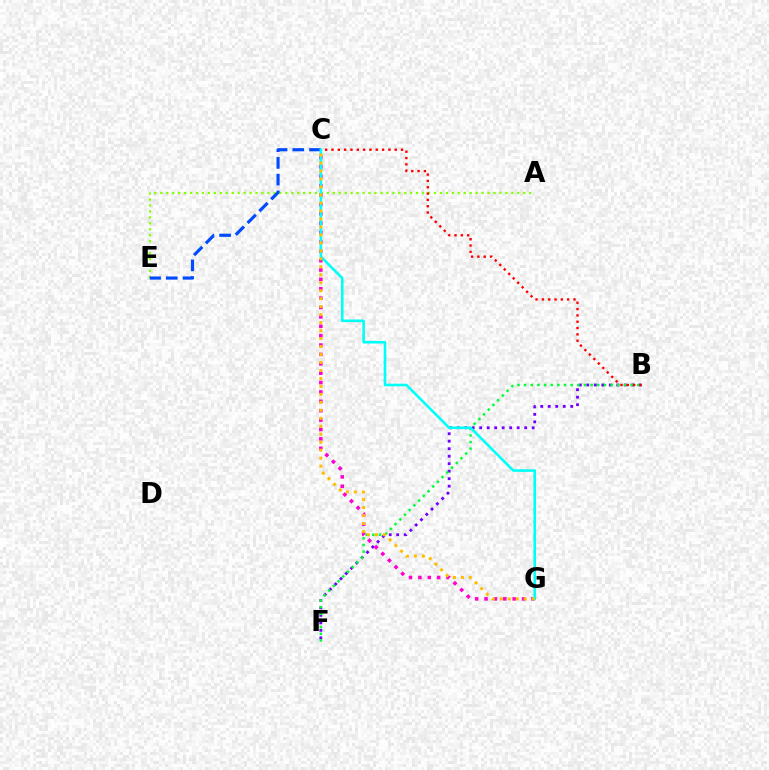{('A', 'E'): [{'color': '#84ff00', 'line_style': 'dotted', 'thickness': 1.62}], ('B', 'F'): [{'color': '#7200ff', 'line_style': 'dotted', 'thickness': 2.04}, {'color': '#00ff39', 'line_style': 'dotted', 'thickness': 1.81}], ('C', 'E'): [{'color': '#004bff', 'line_style': 'dashed', 'thickness': 2.27}], ('C', 'G'): [{'color': '#ff00cf', 'line_style': 'dotted', 'thickness': 2.55}, {'color': '#00fff6', 'line_style': 'solid', 'thickness': 1.88}, {'color': '#ffbd00', 'line_style': 'dotted', 'thickness': 2.17}], ('B', 'C'): [{'color': '#ff0000', 'line_style': 'dotted', 'thickness': 1.72}]}